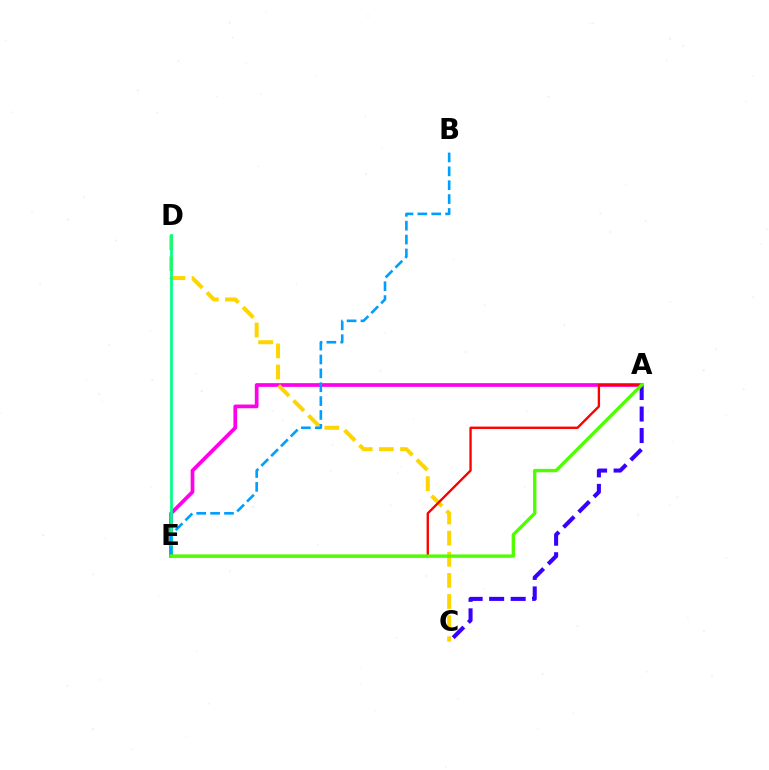{('A', 'C'): [{'color': '#3700ff', 'line_style': 'dashed', 'thickness': 2.92}], ('A', 'E'): [{'color': '#ff00ed', 'line_style': 'solid', 'thickness': 2.68}, {'color': '#ff0000', 'line_style': 'solid', 'thickness': 1.7}, {'color': '#4fff00', 'line_style': 'solid', 'thickness': 2.44}], ('C', 'D'): [{'color': '#ffd500', 'line_style': 'dashed', 'thickness': 2.87}], ('D', 'E'): [{'color': '#00ff86', 'line_style': 'solid', 'thickness': 1.97}], ('B', 'E'): [{'color': '#009eff', 'line_style': 'dashed', 'thickness': 1.89}]}